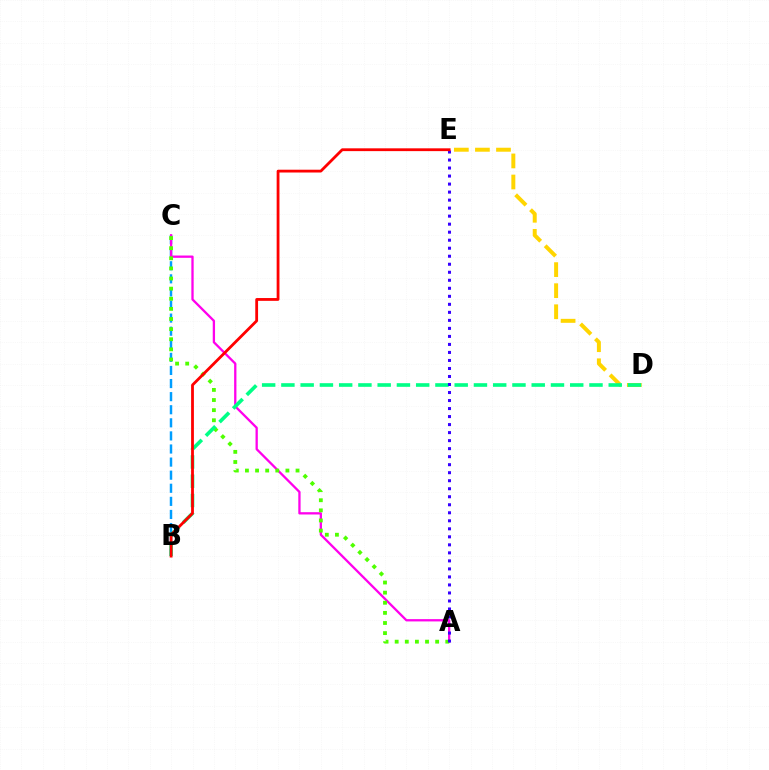{('D', 'E'): [{'color': '#ffd500', 'line_style': 'dashed', 'thickness': 2.86}], ('B', 'C'): [{'color': '#009eff', 'line_style': 'dashed', 'thickness': 1.78}], ('A', 'C'): [{'color': '#ff00ed', 'line_style': 'solid', 'thickness': 1.65}, {'color': '#4fff00', 'line_style': 'dotted', 'thickness': 2.75}], ('B', 'D'): [{'color': '#00ff86', 'line_style': 'dashed', 'thickness': 2.62}], ('A', 'E'): [{'color': '#3700ff', 'line_style': 'dotted', 'thickness': 2.18}], ('B', 'E'): [{'color': '#ff0000', 'line_style': 'solid', 'thickness': 2.02}]}